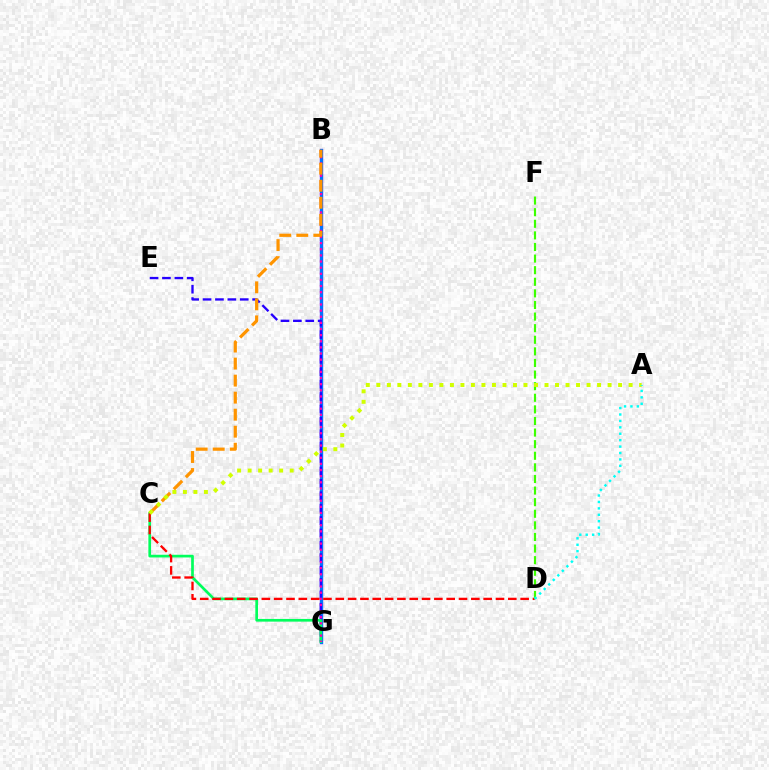{('B', 'G'): [{'color': '#b900ff', 'line_style': 'solid', 'thickness': 2.31}, {'color': '#0074ff', 'line_style': 'solid', 'thickness': 2.32}, {'color': '#ff00ac', 'line_style': 'dotted', 'thickness': 1.67}], ('E', 'G'): [{'color': '#2500ff', 'line_style': 'dashed', 'thickness': 1.68}], ('C', 'G'): [{'color': '#00ff5c', 'line_style': 'solid', 'thickness': 1.94}], ('C', 'D'): [{'color': '#ff0000', 'line_style': 'dashed', 'thickness': 1.67}], ('D', 'F'): [{'color': '#3dff00', 'line_style': 'dashed', 'thickness': 1.58}], ('B', 'C'): [{'color': '#ff9400', 'line_style': 'dashed', 'thickness': 2.31}], ('A', 'C'): [{'color': '#d1ff00', 'line_style': 'dotted', 'thickness': 2.86}], ('A', 'D'): [{'color': '#00fff6', 'line_style': 'dotted', 'thickness': 1.74}]}